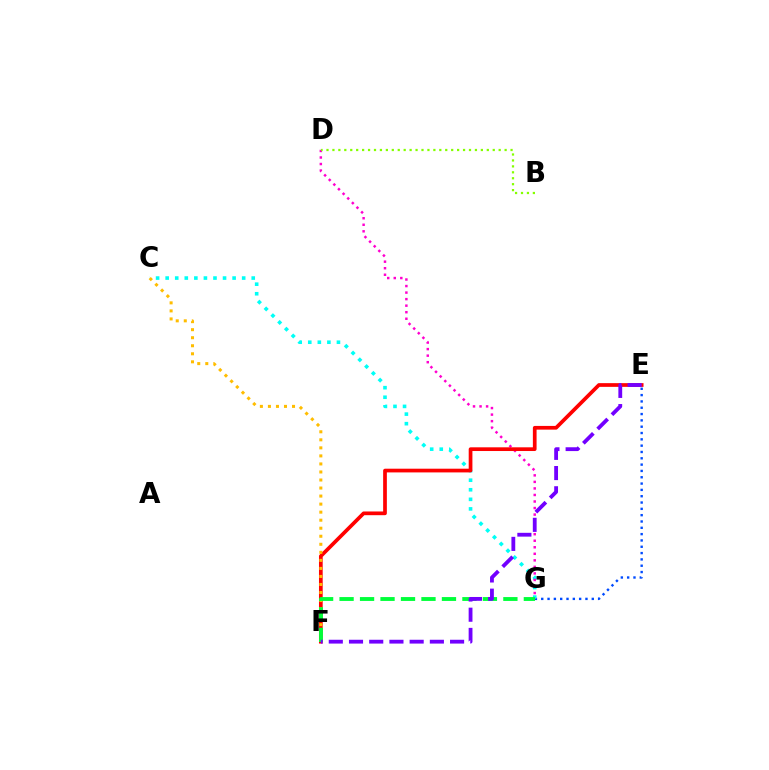{('E', 'G'): [{'color': '#004bff', 'line_style': 'dotted', 'thickness': 1.72}], ('C', 'G'): [{'color': '#00fff6', 'line_style': 'dotted', 'thickness': 2.6}], ('D', 'G'): [{'color': '#ff00cf', 'line_style': 'dotted', 'thickness': 1.78}], ('E', 'F'): [{'color': '#ff0000', 'line_style': 'solid', 'thickness': 2.67}, {'color': '#7200ff', 'line_style': 'dashed', 'thickness': 2.75}], ('C', 'F'): [{'color': '#ffbd00', 'line_style': 'dotted', 'thickness': 2.18}], ('B', 'D'): [{'color': '#84ff00', 'line_style': 'dotted', 'thickness': 1.61}], ('F', 'G'): [{'color': '#00ff39', 'line_style': 'dashed', 'thickness': 2.78}]}